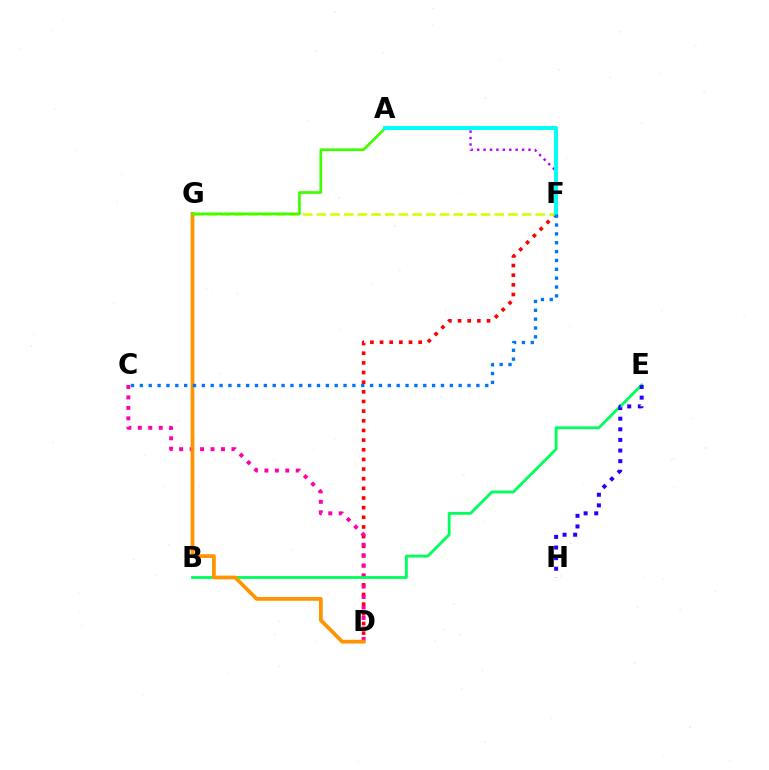{('A', 'F'): [{'color': '#b900ff', 'line_style': 'dotted', 'thickness': 1.74}, {'color': '#00fff6', 'line_style': 'solid', 'thickness': 2.86}], ('D', 'F'): [{'color': '#ff0000', 'line_style': 'dotted', 'thickness': 2.62}], ('C', 'D'): [{'color': '#ff00ac', 'line_style': 'dotted', 'thickness': 2.84}], ('F', 'G'): [{'color': '#d1ff00', 'line_style': 'dashed', 'thickness': 1.86}], ('B', 'E'): [{'color': '#00ff5c', 'line_style': 'solid', 'thickness': 2.04}], ('D', 'G'): [{'color': '#ff9400', 'line_style': 'solid', 'thickness': 2.71}], ('A', 'G'): [{'color': '#3dff00', 'line_style': 'solid', 'thickness': 1.96}], ('E', 'H'): [{'color': '#2500ff', 'line_style': 'dotted', 'thickness': 2.88}], ('C', 'F'): [{'color': '#0074ff', 'line_style': 'dotted', 'thickness': 2.41}]}